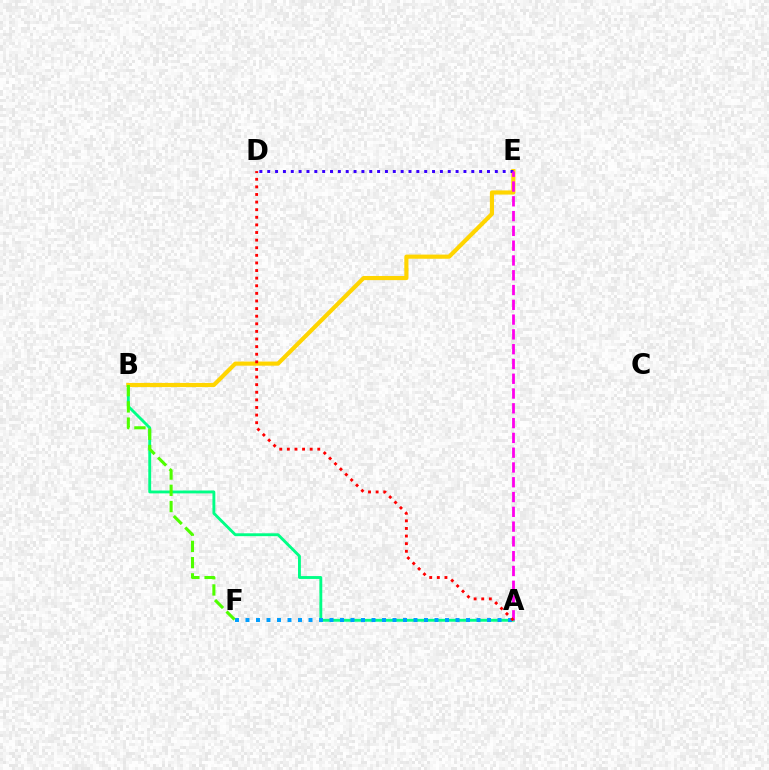{('A', 'B'): [{'color': '#00ff86', 'line_style': 'solid', 'thickness': 2.07}], ('B', 'E'): [{'color': '#ffd500', 'line_style': 'solid', 'thickness': 2.99}], ('A', 'F'): [{'color': '#009eff', 'line_style': 'dotted', 'thickness': 2.85}], ('D', 'E'): [{'color': '#3700ff', 'line_style': 'dotted', 'thickness': 2.13}], ('A', 'E'): [{'color': '#ff00ed', 'line_style': 'dashed', 'thickness': 2.01}], ('A', 'D'): [{'color': '#ff0000', 'line_style': 'dotted', 'thickness': 2.07}], ('B', 'F'): [{'color': '#4fff00', 'line_style': 'dashed', 'thickness': 2.21}]}